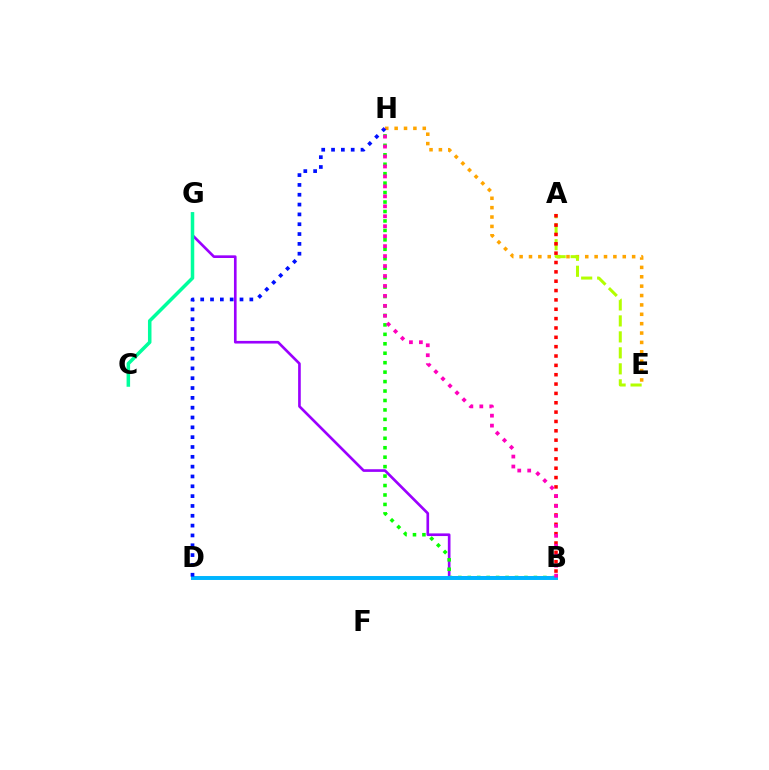{('B', 'G'): [{'color': '#9b00ff', 'line_style': 'solid', 'thickness': 1.91}], ('B', 'H'): [{'color': '#08ff00', 'line_style': 'dotted', 'thickness': 2.57}, {'color': '#ff00bd', 'line_style': 'dotted', 'thickness': 2.7}], ('E', 'H'): [{'color': '#ffa500', 'line_style': 'dotted', 'thickness': 2.55}], ('A', 'E'): [{'color': '#b3ff00', 'line_style': 'dashed', 'thickness': 2.17}], ('A', 'B'): [{'color': '#ff0000', 'line_style': 'dotted', 'thickness': 2.54}], ('C', 'G'): [{'color': '#00ff9d', 'line_style': 'solid', 'thickness': 2.53}], ('B', 'D'): [{'color': '#00b5ff', 'line_style': 'solid', 'thickness': 2.84}], ('D', 'H'): [{'color': '#0010ff', 'line_style': 'dotted', 'thickness': 2.67}]}